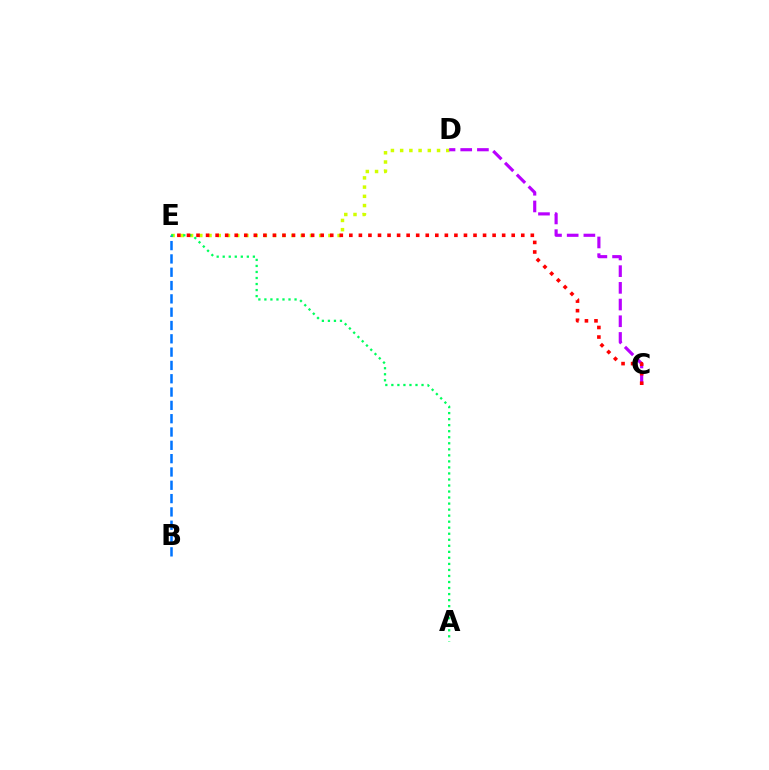{('D', 'E'): [{'color': '#d1ff00', 'line_style': 'dotted', 'thickness': 2.51}], ('B', 'E'): [{'color': '#0074ff', 'line_style': 'dashed', 'thickness': 1.81}], ('C', 'D'): [{'color': '#b900ff', 'line_style': 'dashed', 'thickness': 2.27}], ('A', 'E'): [{'color': '#00ff5c', 'line_style': 'dotted', 'thickness': 1.64}], ('C', 'E'): [{'color': '#ff0000', 'line_style': 'dotted', 'thickness': 2.6}]}